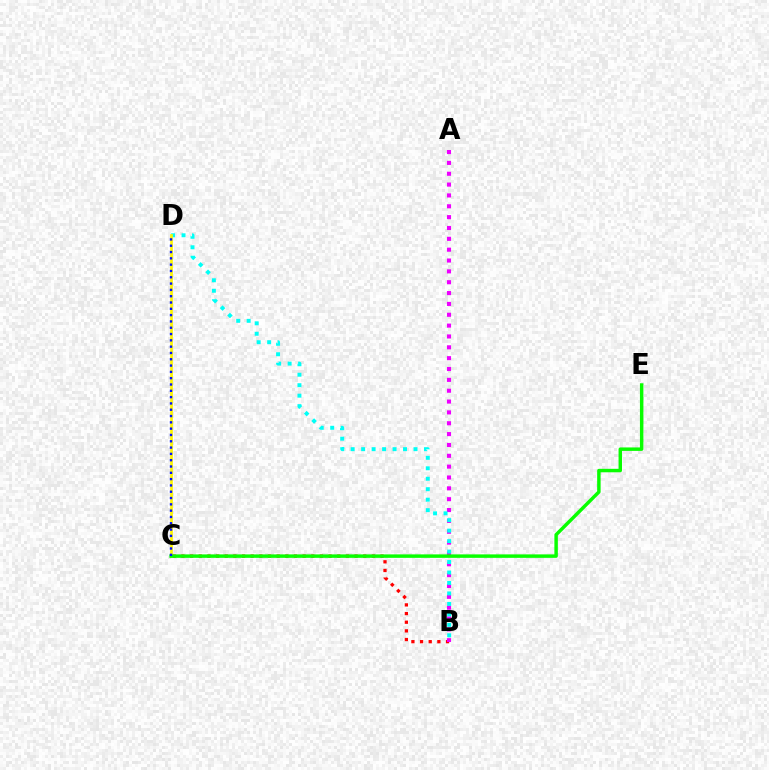{('B', 'C'): [{'color': '#ff0000', 'line_style': 'dotted', 'thickness': 2.35}], ('A', 'B'): [{'color': '#ee00ff', 'line_style': 'dotted', 'thickness': 2.95}], ('B', 'D'): [{'color': '#00fff6', 'line_style': 'dotted', 'thickness': 2.84}], ('C', 'D'): [{'color': '#fcf500', 'line_style': 'solid', 'thickness': 1.94}, {'color': '#0010ff', 'line_style': 'dotted', 'thickness': 1.71}], ('C', 'E'): [{'color': '#08ff00', 'line_style': 'solid', 'thickness': 2.49}]}